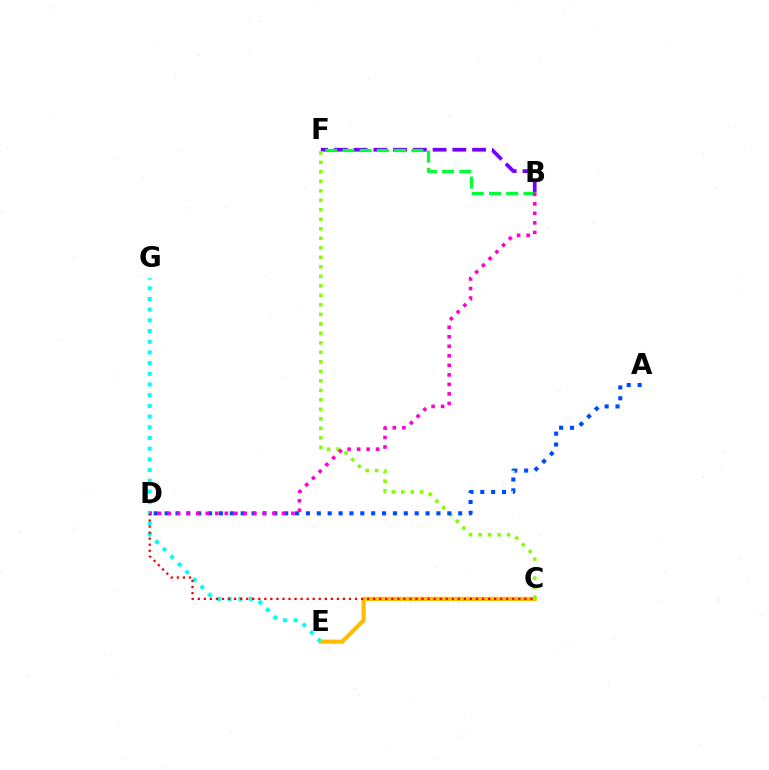{('B', 'F'): [{'color': '#7200ff', 'line_style': 'dashed', 'thickness': 2.68}, {'color': '#00ff39', 'line_style': 'dashed', 'thickness': 2.34}], ('C', 'E'): [{'color': '#ffbd00', 'line_style': 'solid', 'thickness': 2.99}], ('E', 'G'): [{'color': '#00fff6', 'line_style': 'dotted', 'thickness': 2.91}], ('C', 'D'): [{'color': '#ff0000', 'line_style': 'dotted', 'thickness': 1.64}], ('C', 'F'): [{'color': '#84ff00', 'line_style': 'dotted', 'thickness': 2.58}], ('A', 'D'): [{'color': '#004bff', 'line_style': 'dotted', 'thickness': 2.95}], ('B', 'D'): [{'color': '#ff00cf', 'line_style': 'dotted', 'thickness': 2.59}]}